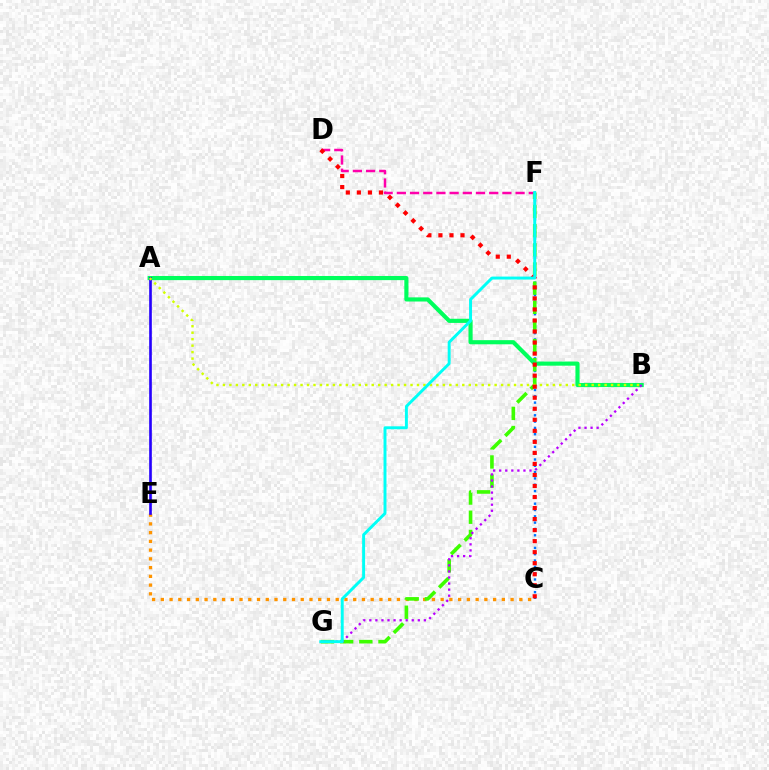{('C', 'F'): [{'color': '#0074ff', 'line_style': 'dotted', 'thickness': 1.72}], ('D', 'F'): [{'color': '#ff00ac', 'line_style': 'dashed', 'thickness': 1.79}], ('C', 'E'): [{'color': '#ff9400', 'line_style': 'dotted', 'thickness': 2.38}], ('F', 'G'): [{'color': '#3dff00', 'line_style': 'dashed', 'thickness': 2.6}, {'color': '#00fff6', 'line_style': 'solid', 'thickness': 2.12}], ('A', 'B'): [{'color': '#00ff5c', 'line_style': 'solid', 'thickness': 2.98}, {'color': '#d1ff00', 'line_style': 'dotted', 'thickness': 1.76}], ('A', 'E'): [{'color': '#2500ff', 'line_style': 'solid', 'thickness': 1.91}], ('B', 'G'): [{'color': '#b900ff', 'line_style': 'dotted', 'thickness': 1.65}], ('C', 'D'): [{'color': '#ff0000', 'line_style': 'dotted', 'thickness': 3.0}]}